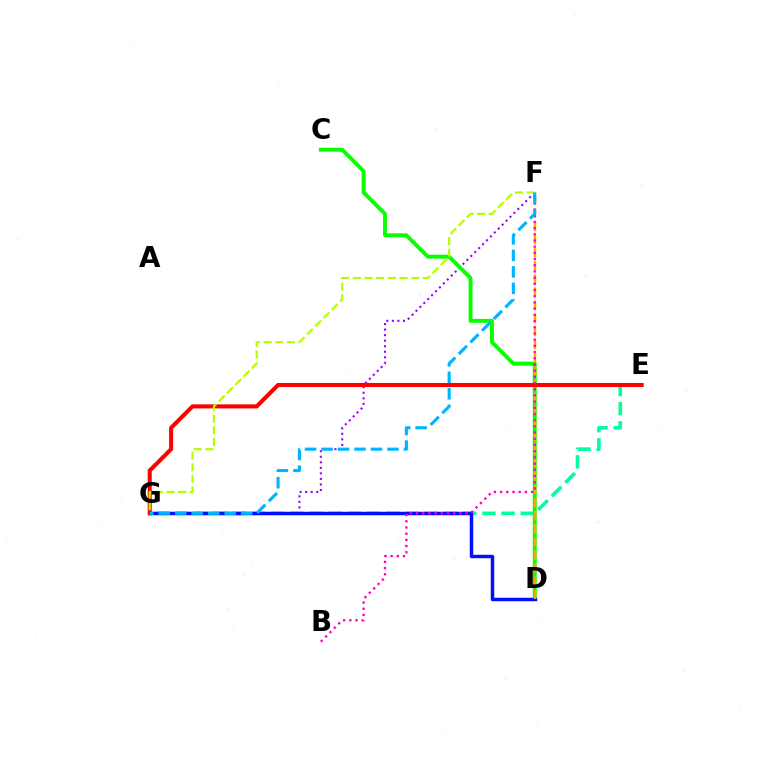{('F', 'G'): [{'color': '#9b00ff', 'line_style': 'dotted', 'thickness': 1.51}, {'color': '#b3ff00', 'line_style': 'dashed', 'thickness': 1.59}, {'color': '#00b5ff', 'line_style': 'dashed', 'thickness': 2.24}], ('E', 'G'): [{'color': '#00ff9d', 'line_style': 'dashed', 'thickness': 2.61}, {'color': '#ff0000', 'line_style': 'solid', 'thickness': 2.92}], ('C', 'D'): [{'color': '#08ff00', 'line_style': 'solid', 'thickness': 2.82}], ('D', 'G'): [{'color': '#0010ff', 'line_style': 'solid', 'thickness': 2.49}], ('D', 'F'): [{'color': '#ffa500', 'line_style': 'dashed', 'thickness': 1.78}], ('B', 'F'): [{'color': '#ff00bd', 'line_style': 'dotted', 'thickness': 1.68}]}